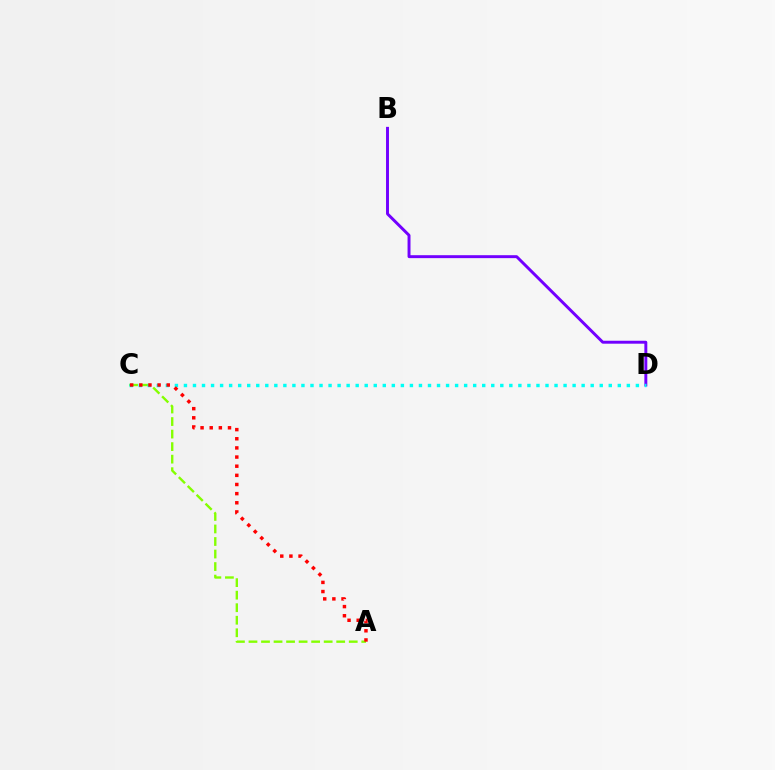{('A', 'C'): [{'color': '#84ff00', 'line_style': 'dashed', 'thickness': 1.7}, {'color': '#ff0000', 'line_style': 'dotted', 'thickness': 2.48}], ('B', 'D'): [{'color': '#7200ff', 'line_style': 'solid', 'thickness': 2.12}], ('C', 'D'): [{'color': '#00fff6', 'line_style': 'dotted', 'thickness': 2.46}]}